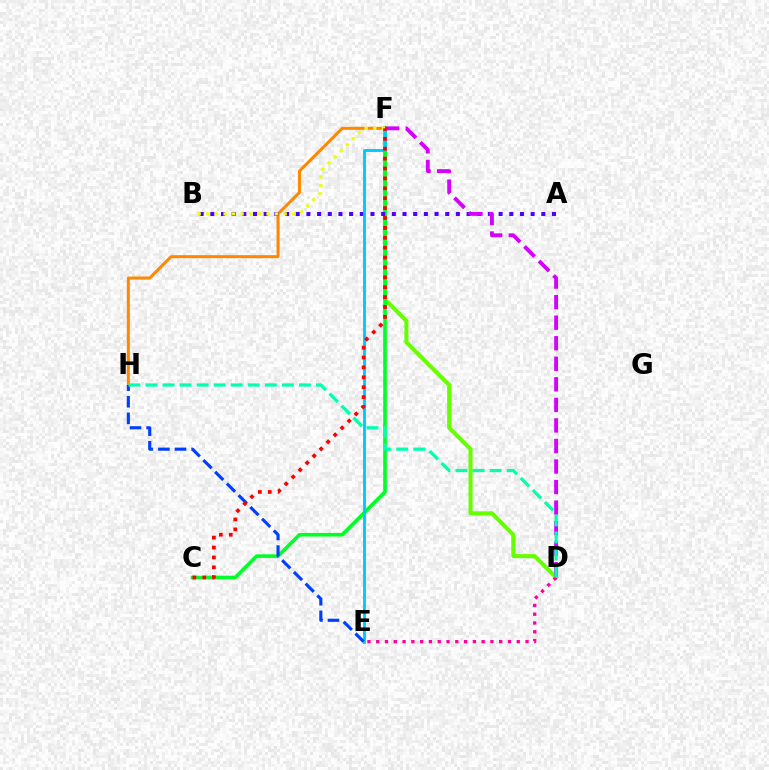{('D', 'F'): [{'color': '#66ff00', 'line_style': 'solid', 'thickness': 2.91}, {'color': '#d600ff', 'line_style': 'dashed', 'thickness': 2.79}], ('C', 'F'): [{'color': '#00ff27', 'line_style': 'solid', 'thickness': 2.6}, {'color': '#ff0000', 'line_style': 'dotted', 'thickness': 2.69}], ('F', 'H'): [{'color': '#ff8800', 'line_style': 'solid', 'thickness': 2.18}], ('A', 'B'): [{'color': '#4f00ff', 'line_style': 'dotted', 'thickness': 2.9}], ('E', 'F'): [{'color': '#00c7ff', 'line_style': 'solid', 'thickness': 2.05}], ('B', 'F'): [{'color': '#eeff00', 'line_style': 'dotted', 'thickness': 2.34}], ('E', 'H'): [{'color': '#003fff', 'line_style': 'dashed', 'thickness': 2.25}], ('D', 'E'): [{'color': '#ff00a0', 'line_style': 'dotted', 'thickness': 2.39}], ('D', 'H'): [{'color': '#00ffaf', 'line_style': 'dashed', 'thickness': 2.32}]}